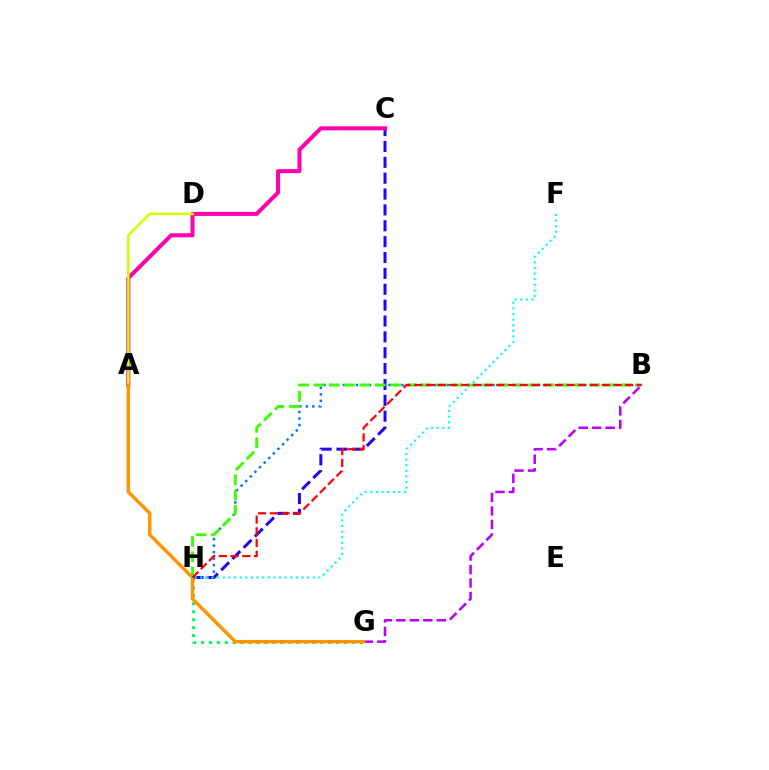{('B', 'G'): [{'color': '#b900ff', 'line_style': 'dashed', 'thickness': 1.83}], ('G', 'H'): [{'color': '#00ff5c', 'line_style': 'dotted', 'thickness': 2.16}], ('B', 'H'): [{'color': '#0074ff', 'line_style': 'dotted', 'thickness': 1.77}, {'color': '#3dff00', 'line_style': 'dashed', 'thickness': 2.08}, {'color': '#ff0000', 'line_style': 'dashed', 'thickness': 1.59}], ('C', 'H'): [{'color': '#2500ff', 'line_style': 'dashed', 'thickness': 2.16}], ('A', 'C'): [{'color': '#ff00ac', 'line_style': 'solid', 'thickness': 2.9}], ('A', 'D'): [{'color': '#d1ff00', 'line_style': 'solid', 'thickness': 1.84}], ('A', 'G'): [{'color': '#ff9400', 'line_style': 'solid', 'thickness': 2.47}], ('F', 'H'): [{'color': '#00fff6', 'line_style': 'dotted', 'thickness': 1.53}]}